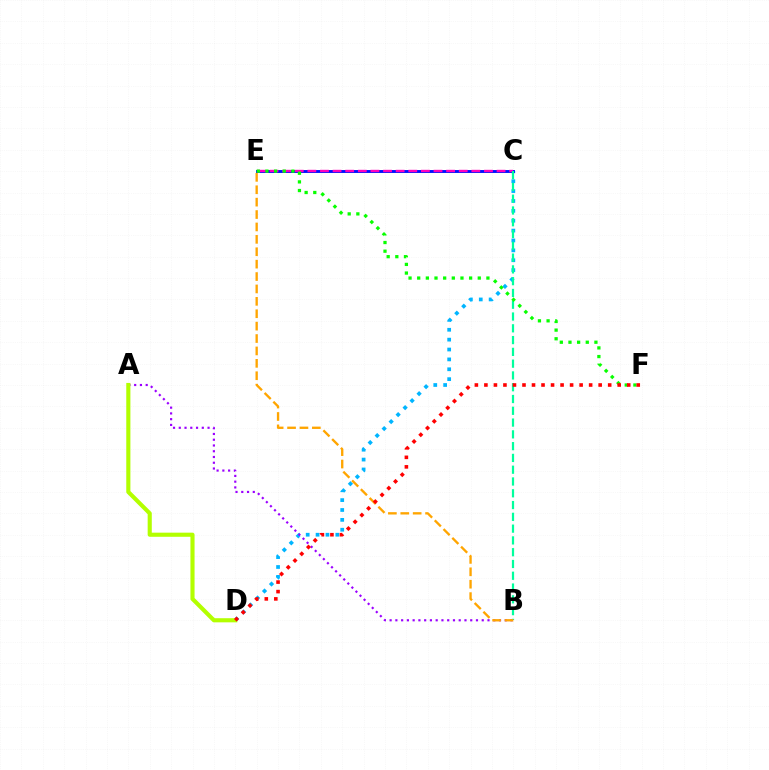{('C', 'D'): [{'color': '#00b5ff', 'line_style': 'dotted', 'thickness': 2.68}], ('C', 'E'): [{'color': '#0010ff', 'line_style': 'solid', 'thickness': 2.09}, {'color': '#ff00bd', 'line_style': 'dashed', 'thickness': 1.71}], ('A', 'B'): [{'color': '#9b00ff', 'line_style': 'dotted', 'thickness': 1.56}], ('B', 'C'): [{'color': '#00ff9d', 'line_style': 'dashed', 'thickness': 1.6}], ('A', 'D'): [{'color': '#b3ff00', 'line_style': 'solid', 'thickness': 2.97}], ('E', 'F'): [{'color': '#08ff00', 'line_style': 'dotted', 'thickness': 2.35}], ('B', 'E'): [{'color': '#ffa500', 'line_style': 'dashed', 'thickness': 1.68}], ('D', 'F'): [{'color': '#ff0000', 'line_style': 'dotted', 'thickness': 2.59}]}